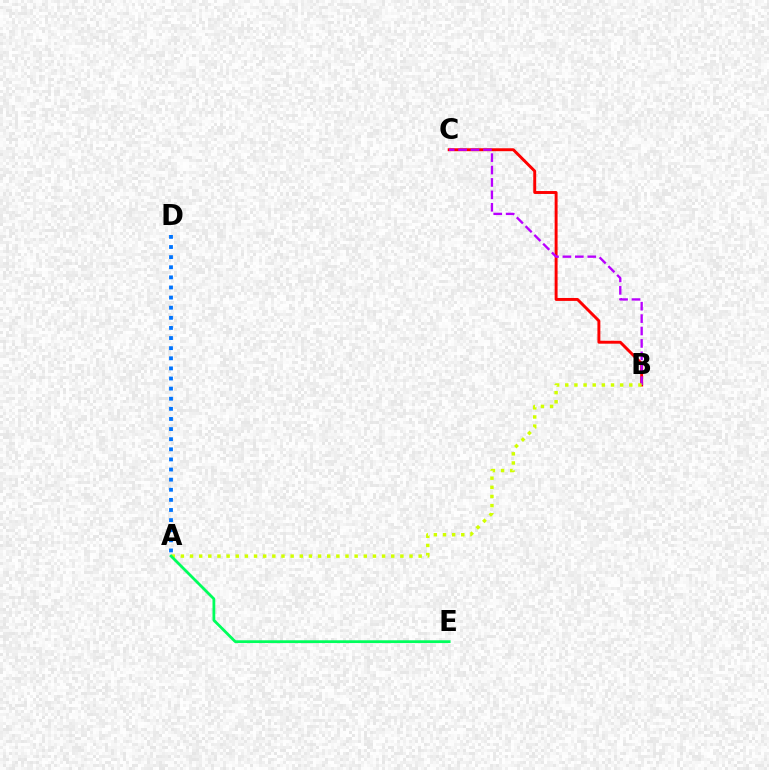{('A', 'D'): [{'color': '#0074ff', 'line_style': 'dotted', 'thickness': 2.75}], ('B', 'C'): [{'color': '#ff0000', 'line_style': 'solid', 'thickness': 2.11}, {'color': '#b900ff', 'line_style': 'dashed', 'thickness': 1.69}], ('A', 'B'): [{'color': '#d1ff00', 'line_style': 'dotted', 'thickness': 2.48}], ('A', 'E'): [{'color': '#00ff5c', 'line_style': 'solid', 'thickness': 2.0}]}